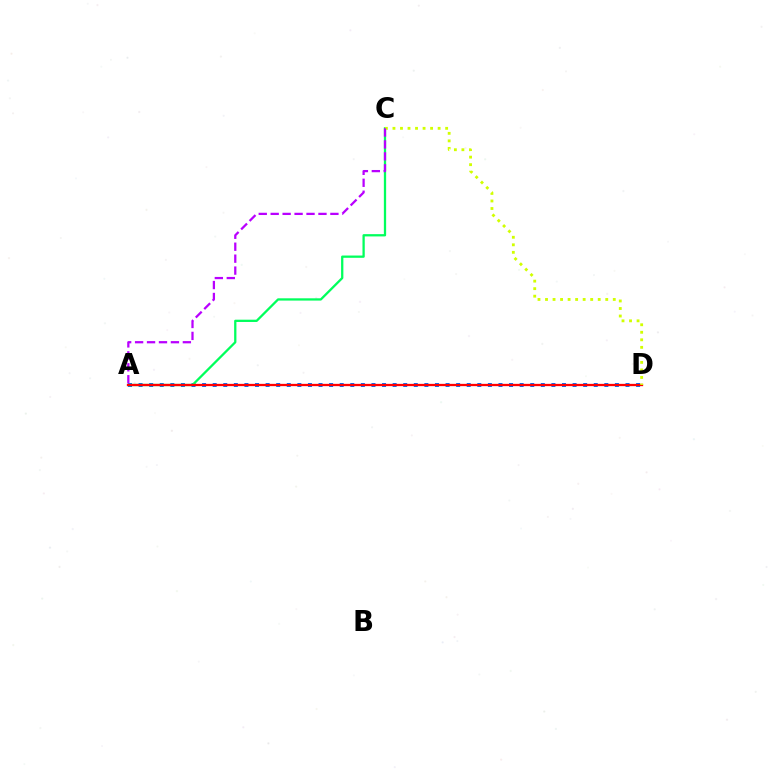{('A', 'D'): [{'color': '#0074ff', 'line_style': 'dotted', 'thickness': 2.88}, {'color': '#ff0000', 'line_style': 'solid', 'thickness': 1.65}], ('A', 'C'): [{'color': '#00ff5c', 'line_style': 'solid', 'thickness': 1.64}, {'color': '#b900ff', 'line_style': 'dashed', 'thickness': 1.62}], ('C', 'D'): [{'color': '#d1ff00', 'line_style': 'dotted', 'thickness': 2.05}]}